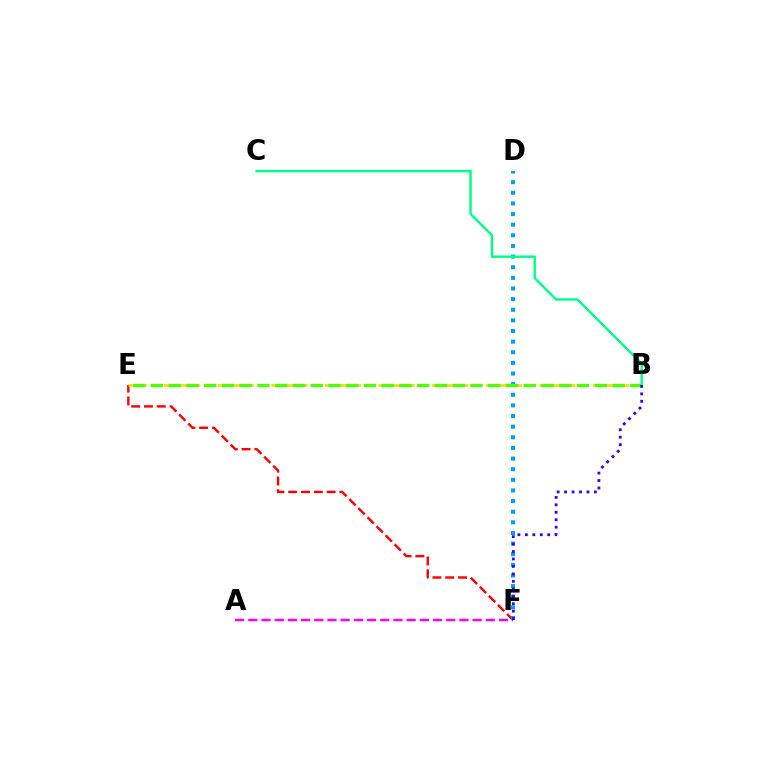{('E', 'F'): [{'color': '#ff0000', 'line_style': 'dashed', 'thickness': 1.74}], ('B', 'E'): [{'color': '#ffd500', 'line_style': 'dashed', 'thickness': 1.82}, {'color': '#4fff00', 'line_style': 'dashed', 'thickness': 2.41}], ('A', 'F'): [{'color': '#ff00ed', 'line_style': 'dashed', 'thickness': 1.79}], ('D', 'F'): [{'color': '#009eff', 'line_style': 'dotted', 'thickness': 2.89}], ('B', 'C'): [{'color': '#00ff86', 'line_style': 'solid', 'thickness': 1.74}], ('B', 'F'): [{'color': '#3700ff', 'line_style': 'dotted', 'thickness': 2.03}]}